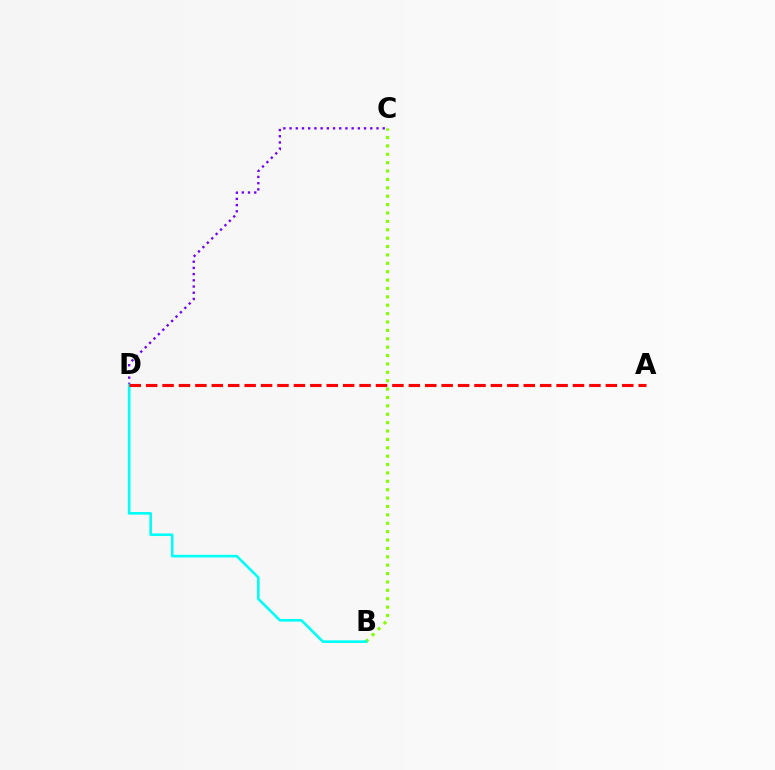{('C', 'D'): [{'color': '#7200ff', 'line_style': 'dotted', 'thickness': 1.69}], ('B', 'C'): [{'color': '#84ff00', 'line_style': 'dotted', 'thickness': 2.28}], ('B', 'D'): [{'color': '#00fff6', 'line_style': 'solid', 'thickness': 1.88}], ('A', 'D'): [{'color': '#ff0000', 'line_style': 'dashed', 'thickness': 2.23}]}